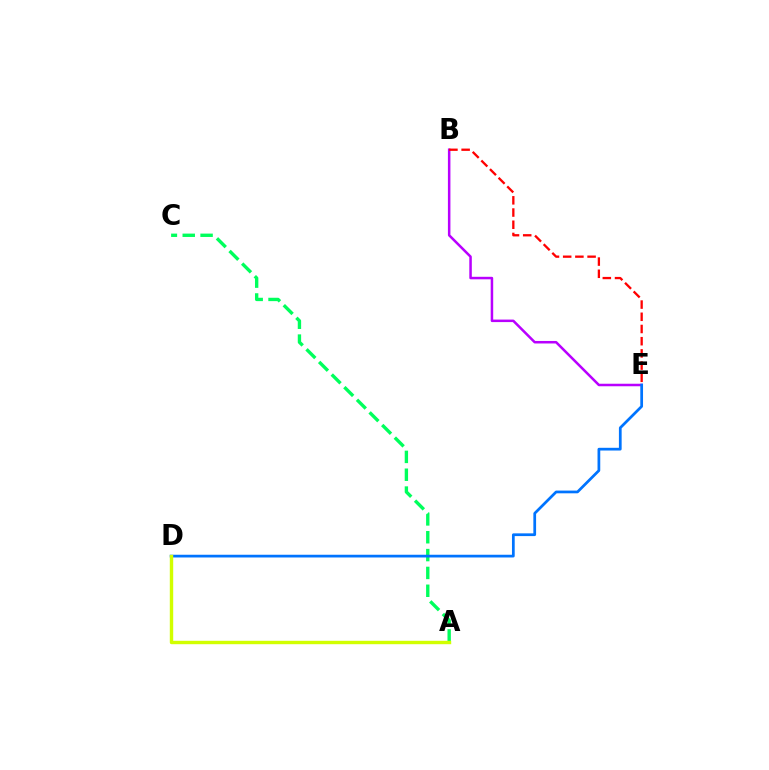{('A', 'C'): [{'color': '#00ff5c', 'line_style': 'dashed', 'thickness': 2.42}], ('B', 'E'): [{'color': '#b900ff', 'line_style': 'solid', 'thickness': 1.81}, {'color': '#ff0000', 'line_style': 'dashed', 'thickness': 1.66}], ('D', 'E'): [{'color': '#0074ff', 'line_style': 'solid', 'thickness': 1.97}], ('A', 'D'): [{'color': '#d1ff00', 'line_style': 'solid', 'thickness': 2.45}]}